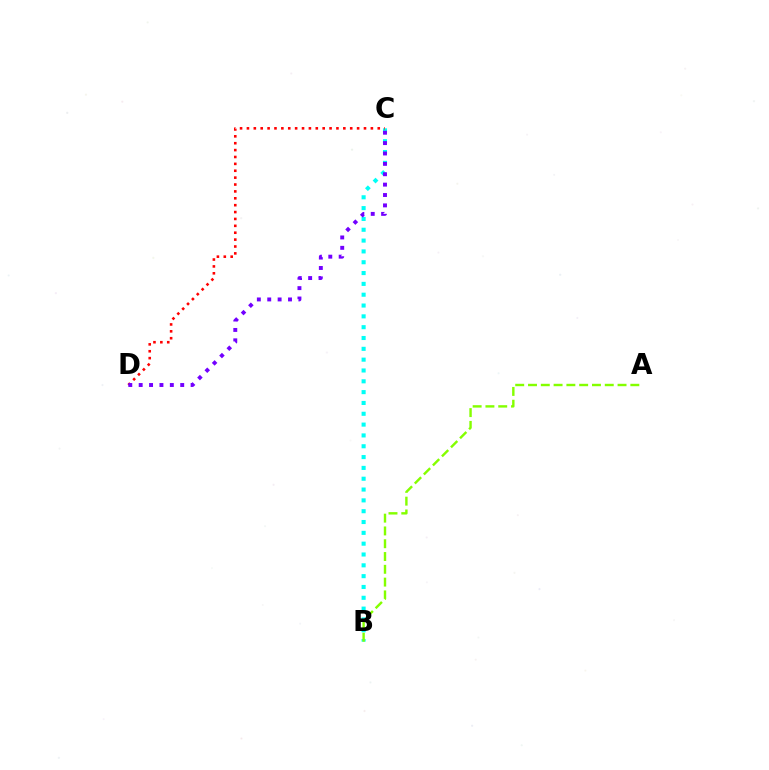{('B', 'C'): [{'color': '#00fff6', 'line_style': 'dotted', 'thickness': 2.94}], ('C', 'D'): [{'color': '#ff0000', 'line_style': 'dotted', 'thickness': 1.87}, {'color': '#7200ff', 'line_style': 'dotted', 'thickness': 2.82}], ('A', 'B'): [{'color': '#84ff00', 'line_style': 'dashed', 'thickness': 1.74}]}